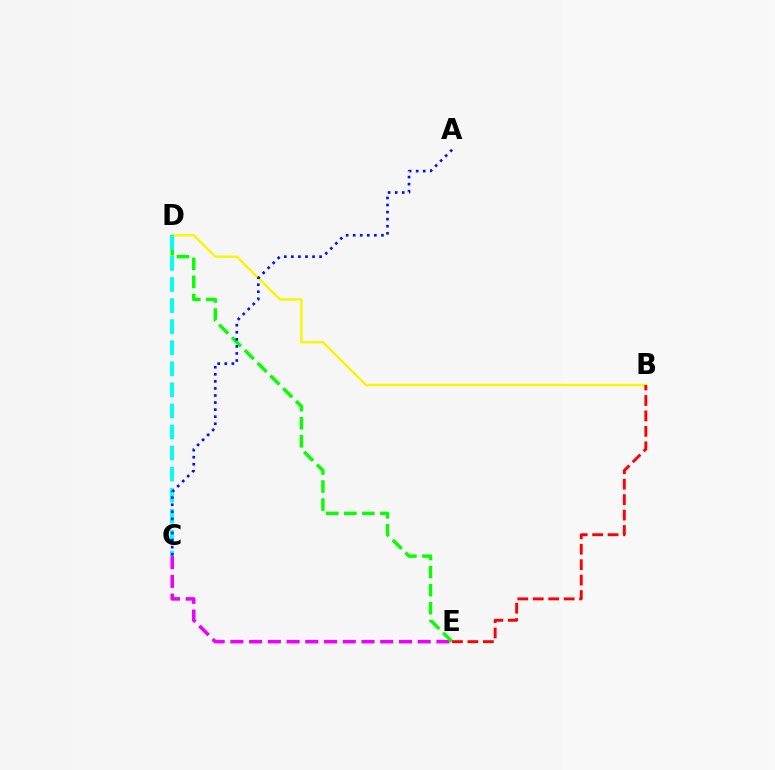{('B', 'D'): [{'color': '#fcf500', 'line_style': 'solid', 'thickness': 1.7}], ('C', 'E'): [{'color': '#ee00ff', 'line_style': 'dashed', 'thickness': 2.54}], ('D', 'E'): [{'color': '#08ff00', 'line_style': 'dashed', 'thickness': 2.45}], ('B', 'E'): [{'color': '#ff0000', 'line_style': 'dashed', 'thickness': 2.1}], ('C', 'D'): [{'color': '#00fff6', 'line_style': 'dashed', 'thickness': 2.86}], ('A', 'C'): [{'color': '#0010ff', 'line_style': 'dotted', 'thickness': 1.92}]}